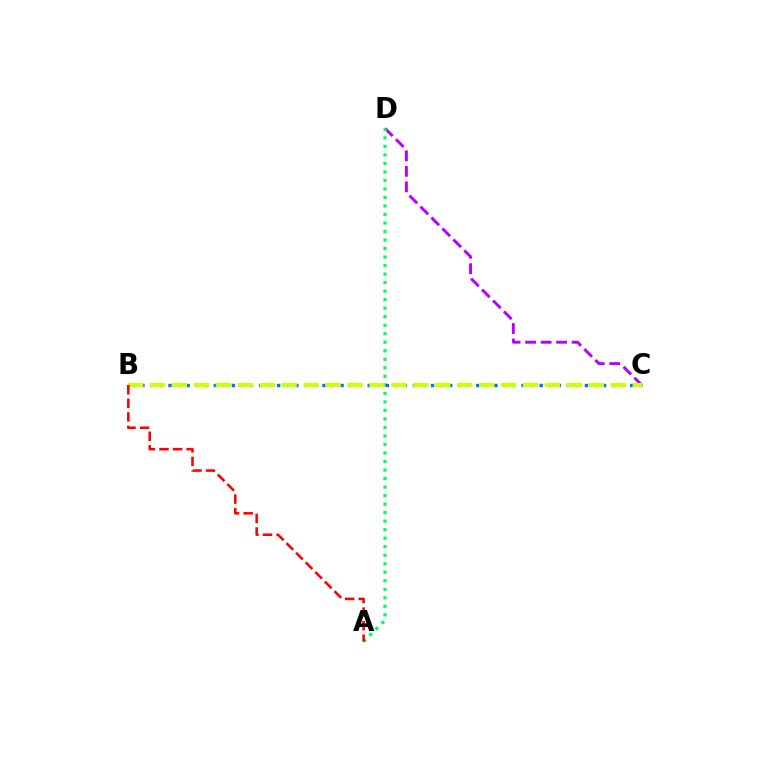{('C', 'D'): [{'color': '#b900ff', 'line_style': 'dashed', 'thickness': 2.11}], ('A', 'D'): [{'color': '#00ff5c', 'line_style': 'dotted', 'thickness': 2.31}], ('B', 'C'): [{'color': '#0074ff', 'line_style': 'dotted', 'thickness': 2.46}, {'color': '#d1ff00', 'line_style': 'dashed', 'thickness': 2.98}], ('A', 'B'): [{'color': '#ff0000', 'line_style': 'dashed', 'thickness': 1.85}]}